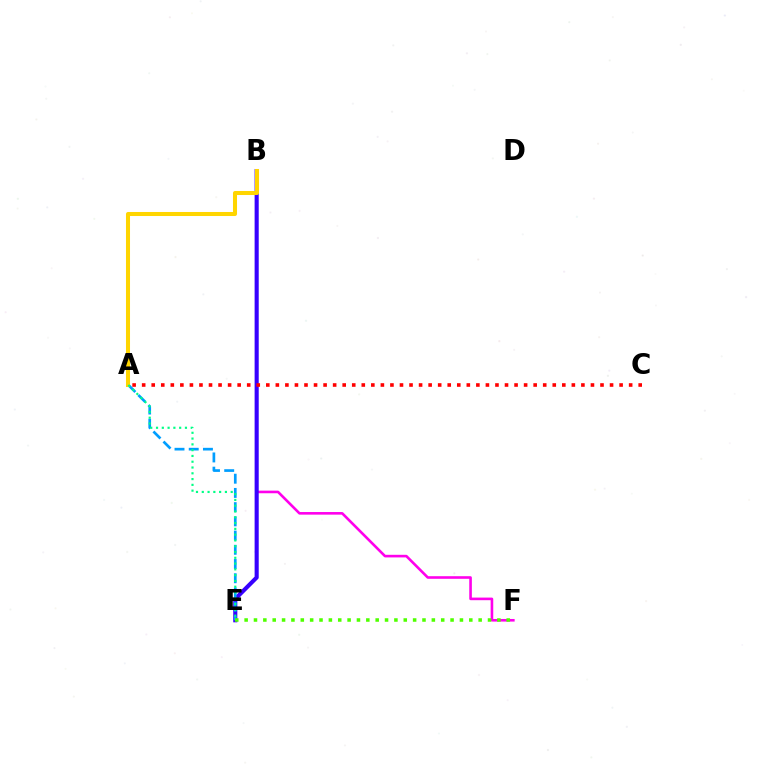{('B', 'F'): [{'color': '#ff00ed', 'line_style': 'solid', 'thickness': 1.88}], ('B', 'E'): [{'color': '#3700ff', 'line_style': 'solid', 'thickness': 2.95}], ('A', 'E'): [{'color': '#009eff', 'line_style': 'dashed', 'thickness': 1.93}, {'color': '#00ff86', 'line_style': 'dotted', 'thickness': 1.57}], ('E', 'F'): [{'color': '#4fff00', 'line_style': 'dotted', 'thickness': 2.54}], ('A', 'C'): [{'color': '#ff0000', 'line_style': 'dotted', 'thickness': 2.59}], ('A', 'B'): [{'color': '#ffd500', 'line_style': 'solid', 'thickness': 2.91}]}